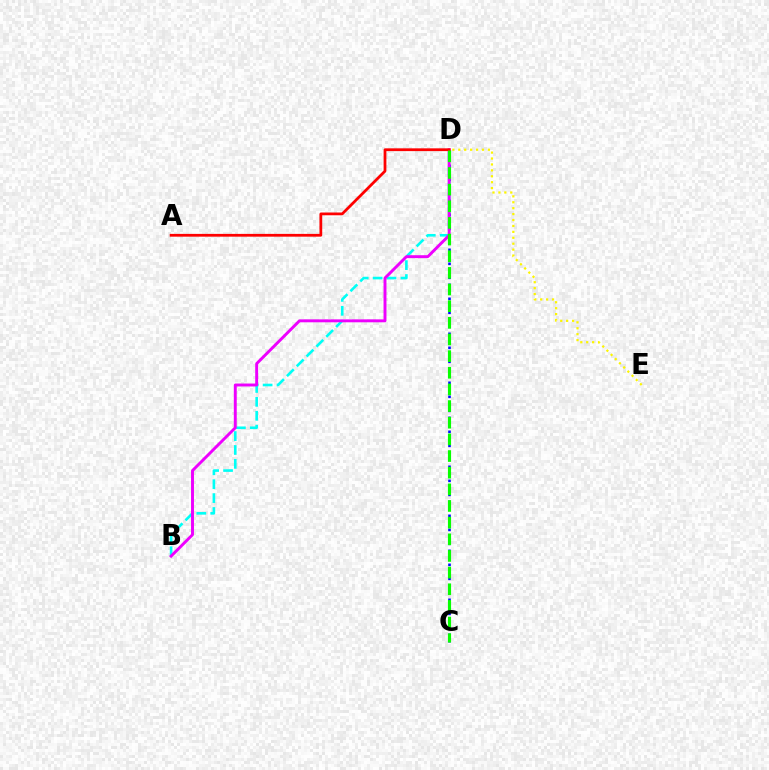{('B', 'D'): [{'color': '#00fff6', 'line_style': 'dashed', 'thickness': 1.89}, {'color': '#ee00ff', 'line_style': 'solid', 'thickness': 2.11}], ('C', 'D'): [{'color': '#0010ff', 'line_style': 'dotted', 'thickness': 1.9}, {'color': '#08ff00', 'line_style': 'dashed', 'thickness': 2.26}], ('D', 'E'): [{'color': '#fcf500', 'line_style': 'dotted', 'thickness': 1.61}], ('A', 'D'): [{'color': '#ff0000', 'line_style': 'solid', 'thickness': 2.0}]}